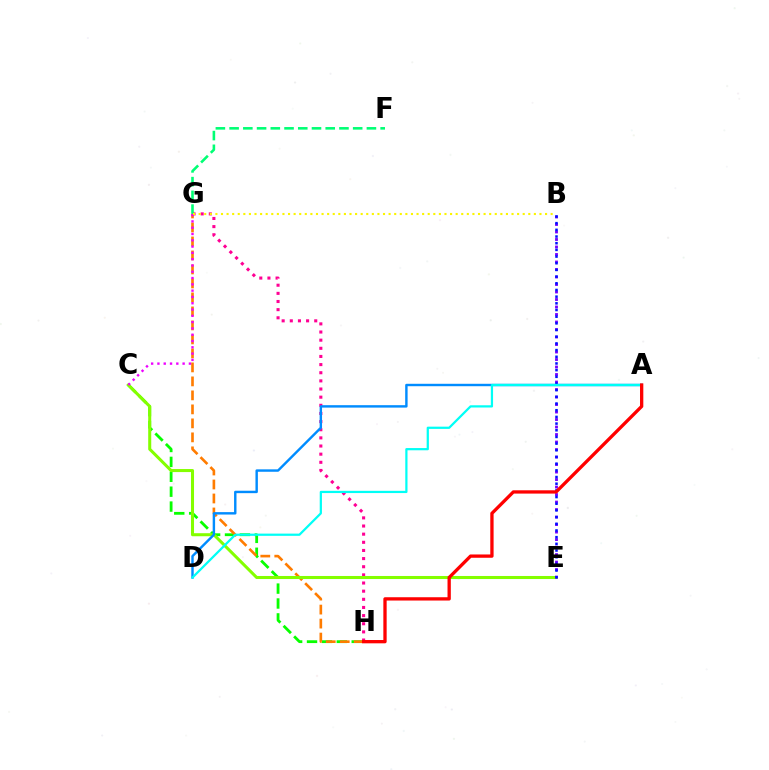{('C', 'H'): [{'color': '#08ff00', 'line_style': 'dashed', 'thickness': 2.02}], ('G', 'H'): [{'color': '#ff0094', 'line_style': 'dotted', 'thickness': 2.21}, {'color': '#ff7c00', 'line_style': 'dashed', 'thickness': 1.9}], ('F', 'G'): [{'color': '#00ff74', 'line_style': 'dashed', 'thickness': 1.87}], ('C', 'E'): [{'color': '#84ff00', 'line_style': 'solid', 'thickness': 2.19}], ('C', 'G'): [{'color': '#ee00ff', 'line_style': 'dotted', 'thickness': 1.71}], ('A', 'D'): [{'color': '#008cff', 'line_style': 'solid', 'thickness': 1.74}, {'color': '#00fff6', 'line_style': 'solid', 'thickness': 1.61}], ('B', 'E'): [{'color': '#7200ff', 'line_style': 'dotted', 'thickness': 2.04}, {'color': '#0010ff', 'line_style': 'dotted', 'thickness': 1.82}], ('B', 'G'): [{'color': '#fcf500', 'line_style': 'dotted', 'thickness': 1.52}], ('A', 'H'): [{'color': '#ff0000', 'line_style': 'solid', 'thickness': 2.38}]}